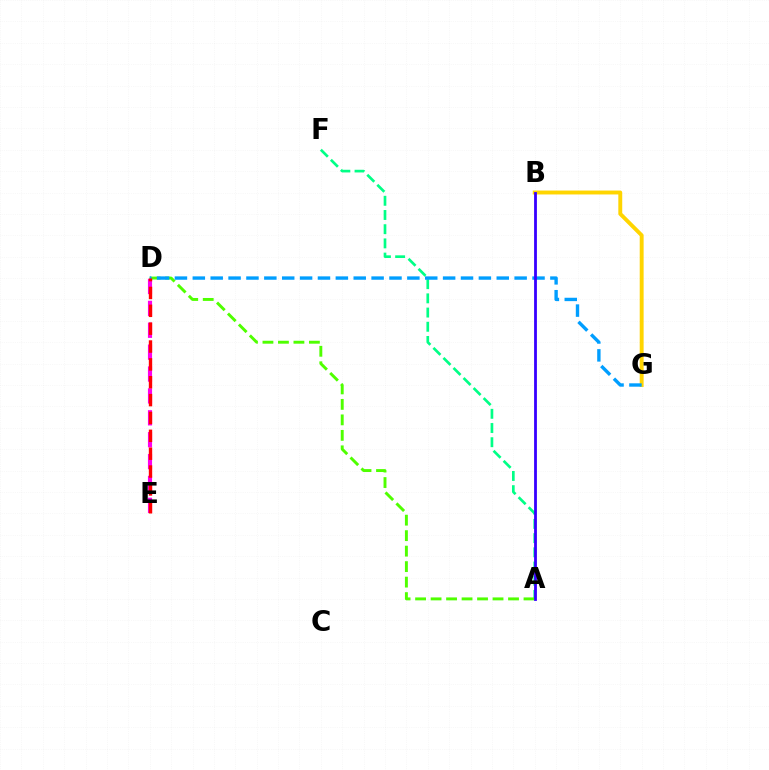{('A', 'F'): [{'color': '#00ff86', 'line_style': 'dashed', 'thickness': 1.93}], ('A', 'D'): [{'color': '#4fff00', 'line_style': 'dashed', 'thickness': 2.1}], ('B', 'G'): [{'color': '#ffd500', 'line_style': 'solid', 'thickness': 2.81}], ('D', 'G'): [{'color': '#009eff', 'line_style': 'dashed', 'thickness': 2.43}], ('D', 'E'): [{'color': '#ff00ed', 'line_style': 'dashed', 'thickness': 2.97}, {'color': '#ff0000', 'line_style': 'dashed', 'thickness': 2.43}], ('A', 'B'): [{'color': '#3700ff', 'line_style': 'solid', 'thickness': 2.02}]}